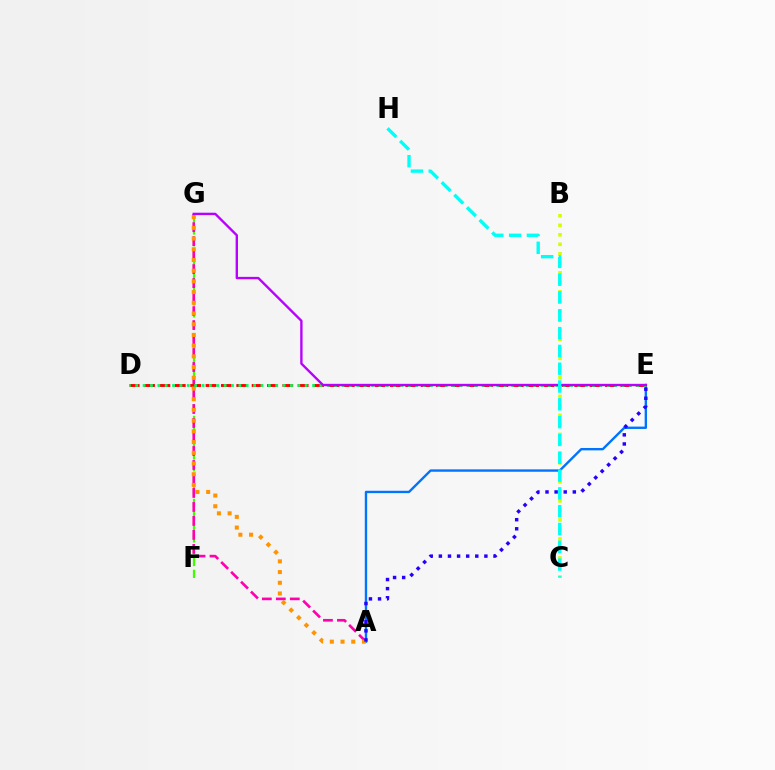{('F', 'G'): [{'color': '#3dff00', 'line_style': 'dashed', 'thickness': 1.61}], ('A', 'E'): [{'color': '#0074ff', 'line_style': 'solid', 'thickness': 1.71}, {'color': '#2500ff', 'line_style': 'dotted', 'thickness': 2.47}], ('A', 'G'): [{'color': '#ff00ac', 'line_style': 'dashed', 'thickness': 1.9}, {'color': '#ff9400', 'line_style': 'dotted', 'thickness': 2.91}], ('D', 'E'): [{'color': '#ff0000', 'line_style': 'dashed', 'thickness': 2.09}, {'color': '#00ff5c', 'line_style': 'dotted', 'thickness': 2.0}], ('B', 'C'): [{'color': '#d1ff00', 'line_style': 'dotted', 'thickness': 2.58}], ('E', 'G'): [{'color': '#b900ff', 'line_style': 'solid', 'thickness': 1.7}], ('C', 'H'): [{'color': '#00fff6', 'line_style': 'dashed', 'thickness': 2.42}]}